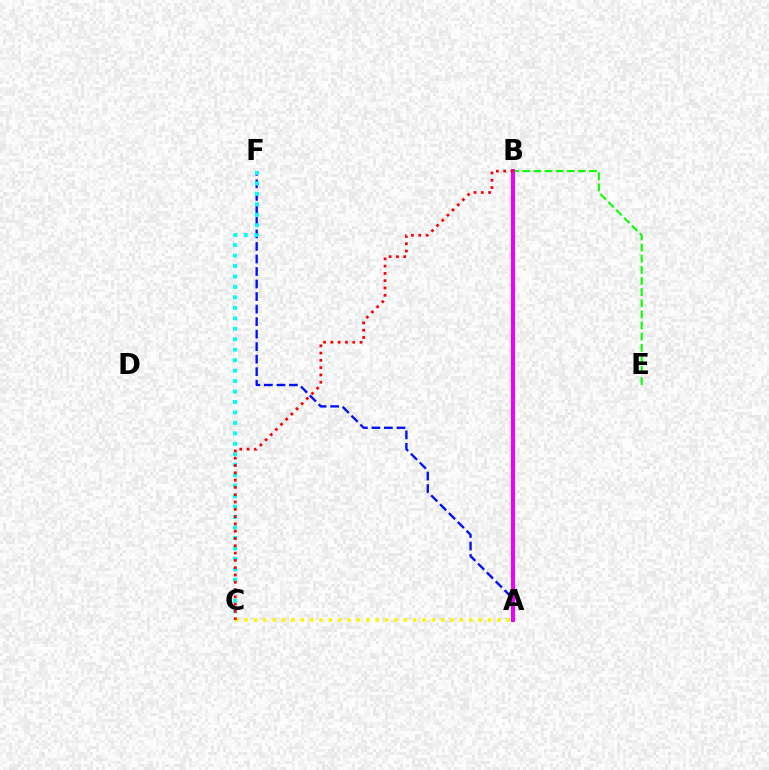{('A', 'F'): [{'color': '#0010ff', 'line_style': 'dashed', 'thickness': 1.7}], ('A', 'C'): [{'color': '#fcf500', 'line_style': 'dotted', 'thickness': 2.54}], ('B', 'E'): [{'color': '#08ff00', 'line_style': 'dashed', 'thickness': 1.51}], ('A', 'B'): [{'color': '#ee00ff', 'line_style': 'solid', 'thickness': 2.87}], ('C', 'F'): [{'color': '#00fff6', 'line_style': 'dotted', 'thickness': 2.84}], ('B', 'C'): [{'color': '#ff0000', 'line_style': 'dotted', 'thickness': 1.98}]}